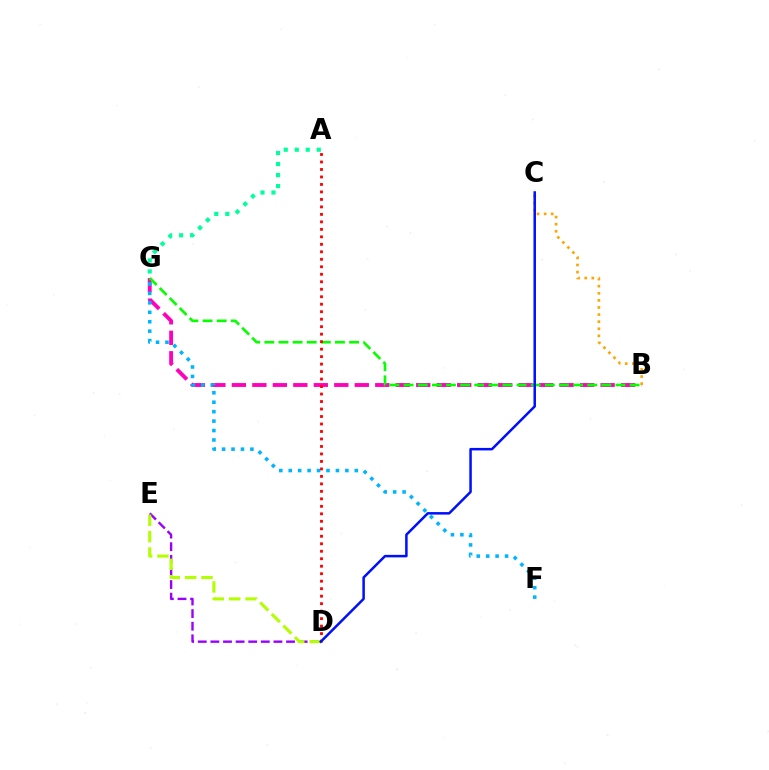{('B', 'G'): [{'color': '#ff00bd', 'line_style': 'dashed', 'thickness': 2.78}, {'color': '#08ff00', 'line_style': 'dashed', 'thickness': 1.92}], ('F', 'G'): [{'color': '#00b5ff', 'line_style': 'dotted', 'thickness': 2.56}], ('D', 'E'): [{'color': '#9b00ff', 'line_style': 'dashed', 'thickness': 1.71}, {'color': '#b3ff00', 'line_style': 'dashed', 'thickness': 2.22}], ('B', 'C'): [{'color': '#ffa500', 'line_style': 'dotted', 'thickness': 1.93}], ('A', 'D'): [{'color': '#ff0000', 'line_style': 'dotted', 'thickness': 2.03}], ('A', 'G'): [{'color': '#00ff9d', 'line_style': 'dotted', 'thickness': 2.99}], ('C', 'D'): [{'color': '#0010ff', 'line_style': 'solid', 'thickness': 1.81}]}